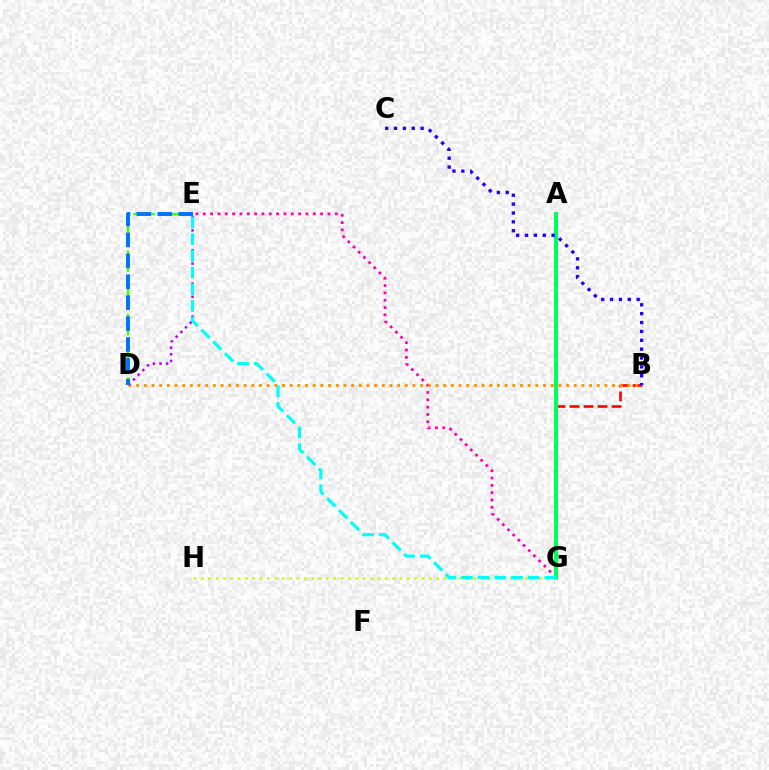{('B', 'G'): [{'color': '#ff0000', 'line_style': 'dashed', 'thickness': 1.9}], ('E', 'G'): [{'color': '#ff00ac', 'line_style': 'dotted', 'thickness': 1.99}, {'color': '#00fff6', 'line_style': 'dashed', 'thickness': 2.26}], ('A', 'G'): [{'color': '#00ff5c', 'line_style': 'solid', 'thickness': 2.92}], ('B', 'D'): [{'color': '#ff9400', 'line_style': 'dotted', 'thickness': 2.09}], ('D', 'E'): [{'color': '#3dff00', 'line_style': 'dashed', 'thickness': 1.72}, {'color': '#b900ff', 'line_style': 'dotted', 'thickness': 1.8}, {'color': '#0074ff', 'line_style': 'dashed', 'thickness': 2.84}], ('B', 'C'): [{'color': '#2500ff', 'line_style': 'dotted', 'thickness': 2.41}], ('G', 'H'): [{'color': '#d1ff00', 'line_style': 'dotted', 'thickness': 2.0}]}